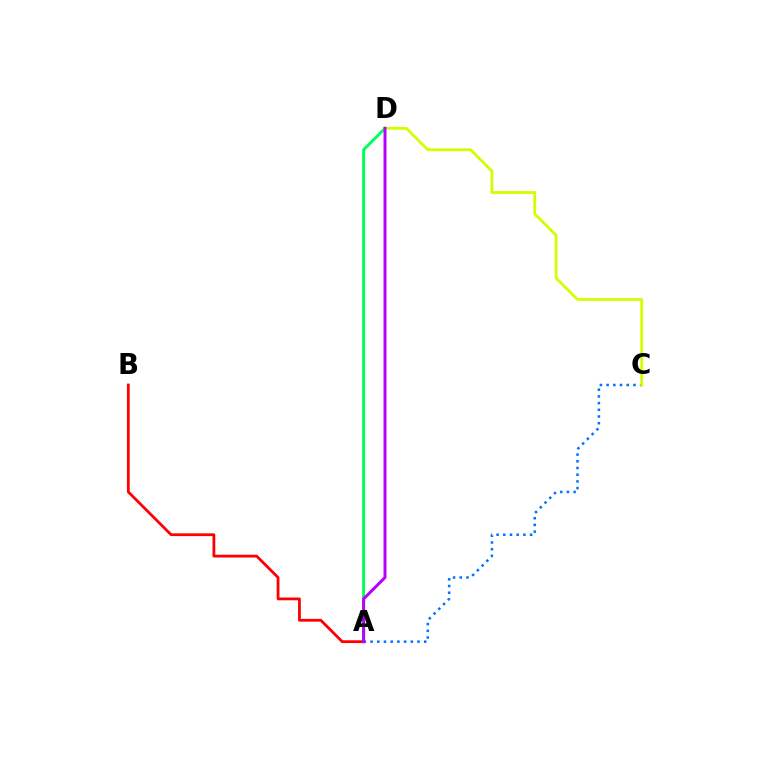{('A', 'D'): [{'color': '#00ff5c', 'line_style': 'solid', 'thickness': 2.11}, {'color': '#b900ff', 'line_style': 'solid', 'thickness': 2.15}], ('A', 'C'): [{'color': '#0074ff', 'line_style': 'dotted', 'thickness': 1.82}], ('A', 'B'): [{'color': '#ff0000', 'line_style': 'solid', 'thickness': 2.0}], ('C', 'D'): [{'color': '#d1ff00', 'line_style': 'solid', 'thickness': 2.01}]}